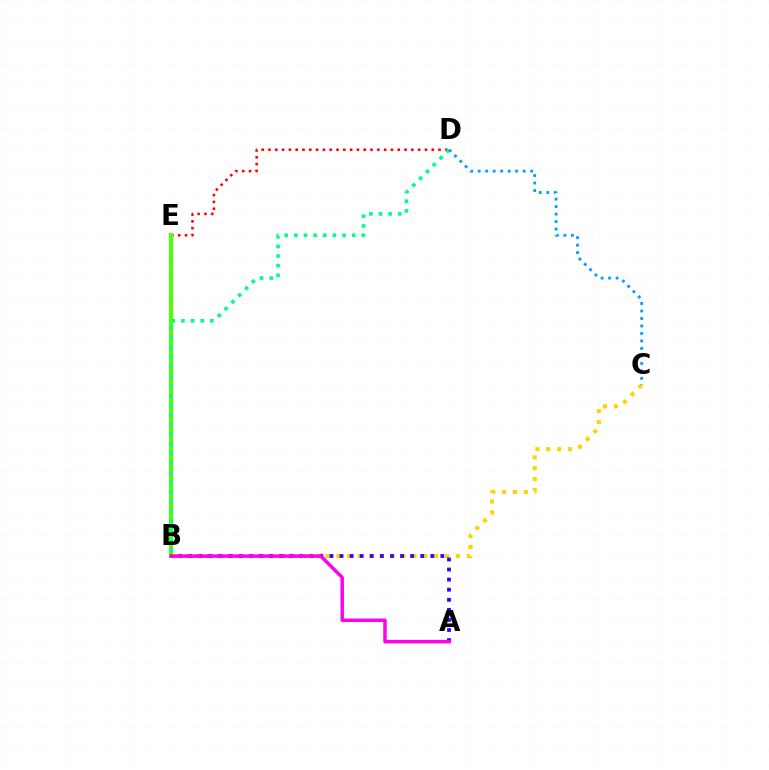{('B', 'C'): [{'color': '#ffd500', 'line_style': 'dotted', 'thickness': 2.95}], ('D', 'E'): [{'color': '#ff0000', 'line_style': 'dotted', 'thickness': 1.85}], ('B', 'E'): [{'color': '#4fff00', 'line_style': 'solid', 'thickness': 2.92}], ('A', 'B'): [{'color': '#3700ff', 'line_style': 'dotted', 'thickness': 2.74}, {'color': '#ff00ed', 'line_style': 'solid', 'thickness': 2.5}], ('B', 'D'): [{'color': '#00ff86', 'line_style': 'dotted', 'thickness': 2.62}], ('C', 'D'): [{'color': '#009eff', 'line_style': 'dotted', 'thickness': 2.04}]}